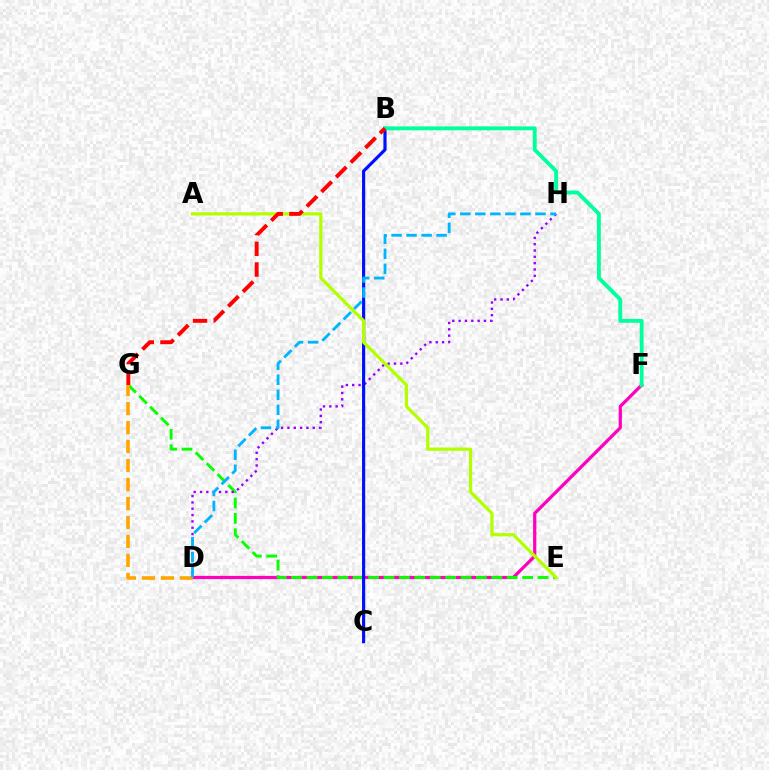{('D', 'F'): [{'color': '#ff00bd', 'line_style': 'solid', 'thickness': 2.33}], ('E', 'G'): [{'color': '#08ff00', 'line_style': 'dashed', 'thickness': 2.09}], ('D', 'H'): [{'color': '#9b00ff', 'line_style': 'dotted', 'thickness': 1.72}, {'color': '#00b5ff', 'line_style': 'dashed', 'thickness': 2.04}], ('B', 'C'): [{'color': '#0010ff', 'line_style': 'solid', 'thickness': 2.28}], ('D', 'G'): [{'color': '#ffa500', 'line_style': 'dashed', 'thickness': 2.58}], ('B', 'F'): [{'color': '#00ff9d', 'line_style': 'solid', 'thickness': 2.78}], ('A', 'E'): [{'color': '#b3ff00', 'line_style': 'solid', 'thickness': 2.33}], ('B', 'G'): [{'color': '#ff0000', 'line_style': 'dashed', 'thickness': 2.81}]}